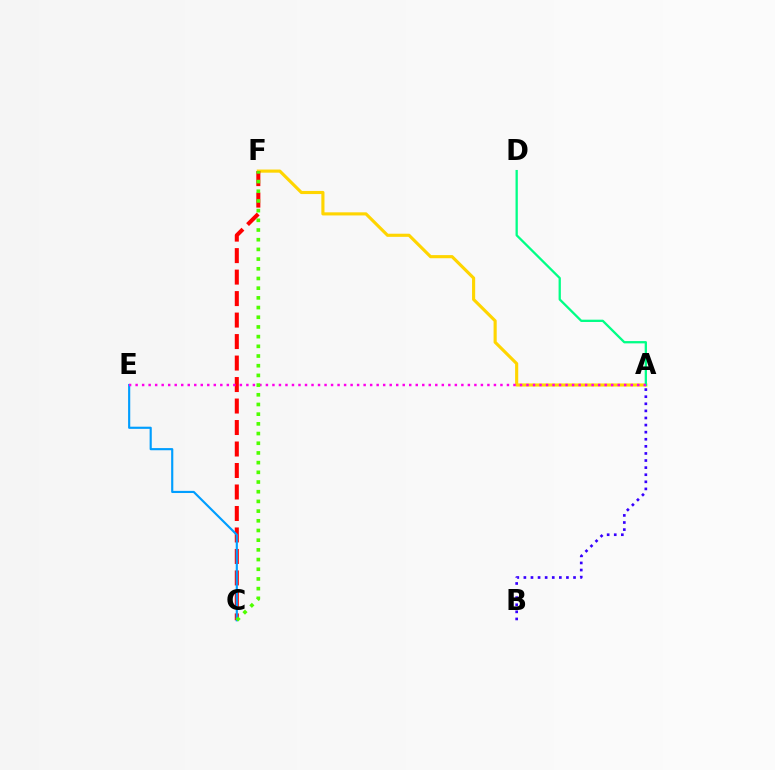{('A', 'F'): [{'color': '#ffd500', 'line_style': 'solid', 'thickness': 2.25}], ('C', 'F'): [{'color': '#ff0000', 'line_style': 'dashed', 'thickness': 2.92}, {'color': '#4fff00', 'line_style': 'dotted', 'thickness': 2.63}], ('C', 'E'): [{'color': '#009eff', 'line_style': 'solid', 'thickness': 1.55}], ('A', 'B'): [{'color': '#3700ff', 'line_style': 'dotted', 'thickness': 1.93}], ('A', 'D'): [{'color': '#00ff86', 'line_style': 'solid', 'thickness': 1.65}], ('A', 'E'): [{'color': '#ff00ed', 'line_style': 'dotted', 'thickness': 1.77}]}